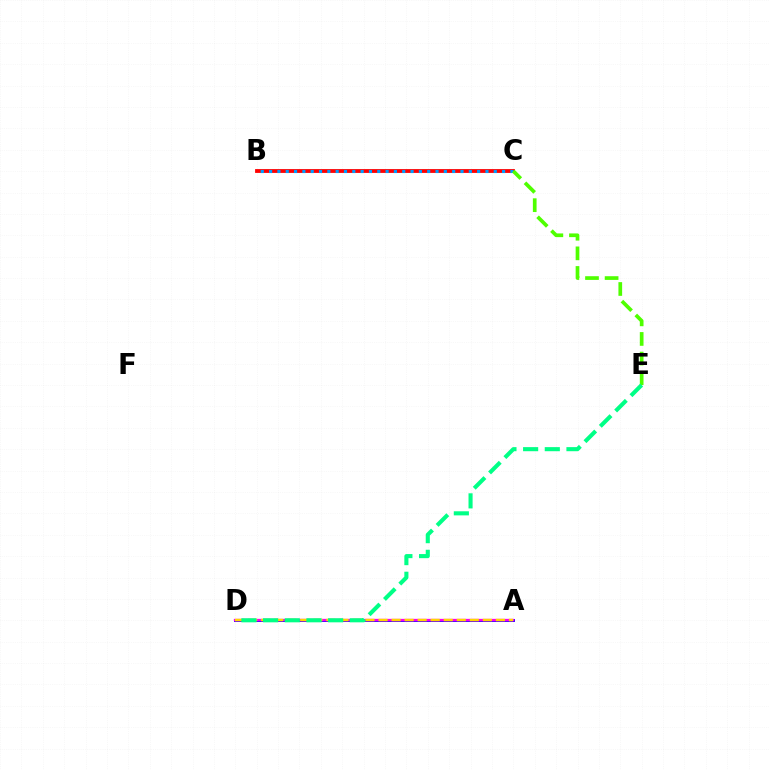{('B', 'C'): [{'color': '#ff0000', 'line_style': 'solid', 'thickness': 2.75}, {'color': '#009eff', 'line_style': 'dotted', 'thickness': 2.26}], ('A', 'D'): [{'color': '#3700ff', 'line_style': 'solid', 'thickness': 2.11}, {'color': '#ff00ed', 'line_style': 'solid', 'thickness': 1.65}, {'color': '#ffd500', 'line_style': 'dashed', 'thickness': 1.77}], ('C', 'E'): [{'color': '#4fff00', 'line_style': 'dashed', 'thickness': 2.66}], ('D', 'E'): [{'color': '#00ff86', 'line_style': 'dashed', 'thickness': 2.94}]}